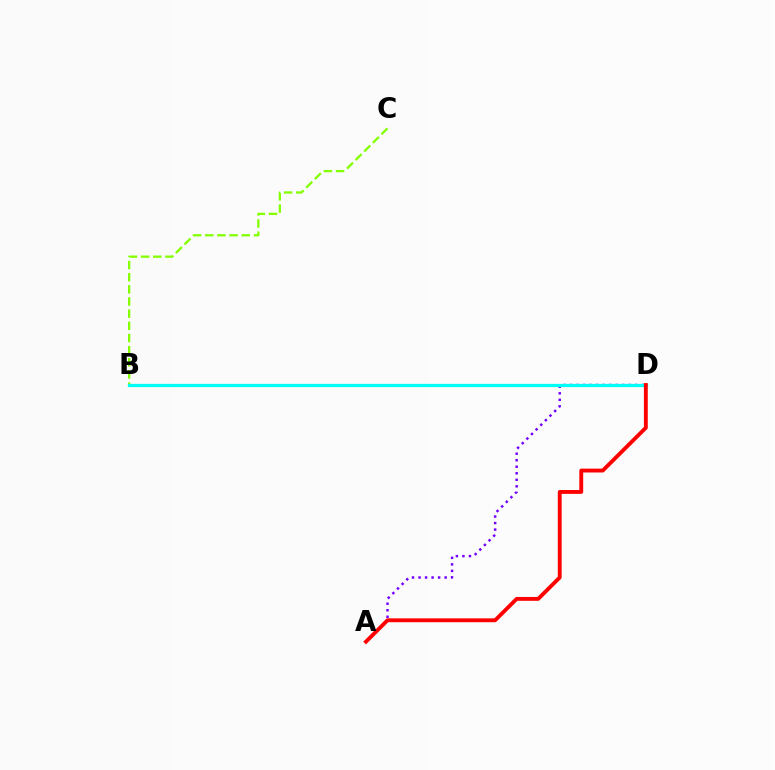{('B', 'C'): [{'color': '#84ff00', 'line_style': 'dashed', 'thickness': 1.65}], ('A', 'D'): [{'color': '#7200ff', 'line_style': 'dotted', 'thickness': 1.77}, {'color': '#ff0000', 'line_style': 'solid', 'thickness': 2.79}], ('B', 'D'): [{'color': '#00fff6', 'line_style': 'solid', 'thickness': 2.34}]}